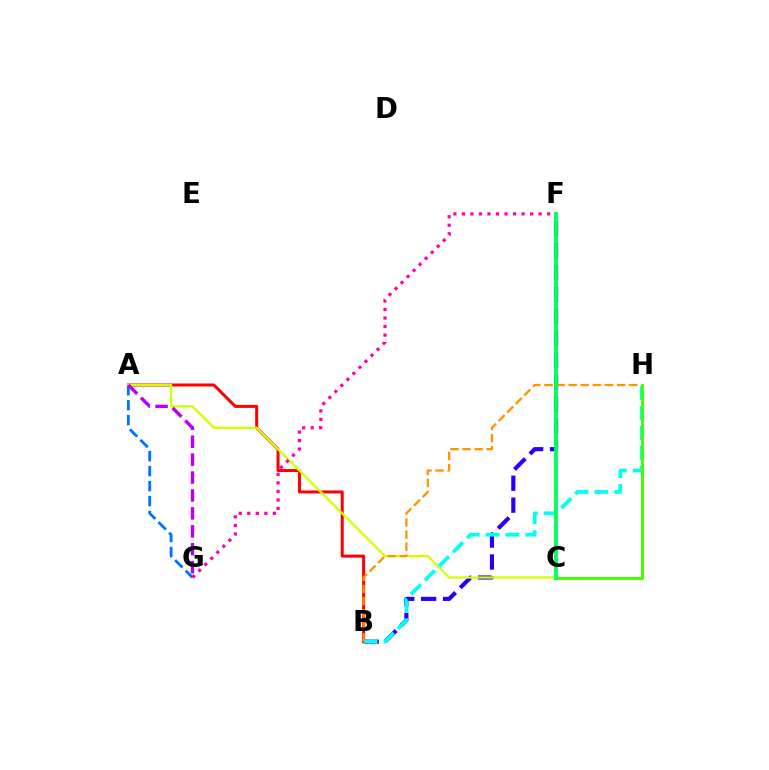{('A', 'B'): [{'color': '#ff0000', 'line_style': 'solid', 'thickness': 2.16}], ('A', 'G'): [{'color': '#0074ff', 'line_style': 'dashed', 'thickness': 2.03}, {'color': '#b900ff', 'line_style': 'dashed', 'thickness': 2.43}], ('B', 'F'): [{'color': '#2500ff', 'line_style': 'dashed', 'thickness': 2.98}], ('A', 'C'): [{'color': '#d1ff00', 'line_style': 'solid', 'thickness': 1.65}], ('B', 'H'): [{'color': '#00fff6', 'line_style': 'dashed', 'thickness': 2.7}, {'color': '#ff9400', 'line_style': 'dashed', 'thickness': 1.64}], ('C', 'H'): [{'color': '#3dff00', 'line_style': 'solid', 'thickness': 2.1}], ('F', 'G'): [{'color': '#ff00ac', 'line_style': 'dotted', 'thickness': 2.32}], ('C', 'F'): [{'color': '#00ff5c', 'line_style': 'solid', 'thickness': 2.76}]}